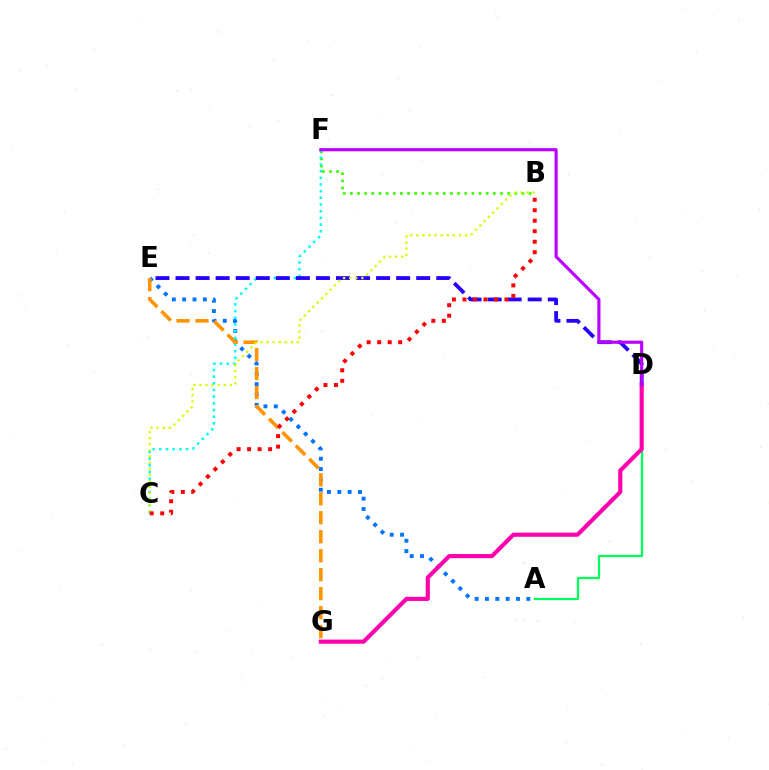{('B', 'F'): [{'color': '#3dff00', 'line_style': 'dotted', 'thickness': 1.94}], ('A', 'D'): [{'color': '#00ff5c', 'line_style': 'solid', 'thickness': 1.62}], ('A', 'E'): [{'color': '#0074ff', 'line_style': 'dotted', 'thickness': 2.81}], ('D', 'G'): [{'color': '#ff00ac', 'line_style': 'solid', 'thickness': 2.98}], ('C', 'F'): [{'color': '#00fff6', 'line_style': 'dotted', 'thickness': 1.82}], ('D', 'E'): [{'color': '#2500ff', 'line_style': 'dashed', 'thickness': 2.72}], ('E', 'G'): [{'color': '#ff9400', 'line_style': 'dashed', 'thickness': 2.58}], ('D', 'F'): [{'color': '#b900ff', 'line_style': 'solid', 'thickness': 2.27}], ('B', 'C'): [{'color': '#d1ff00', 'line_style': 'dotted', 'thickness': 1.65}, {'color': '#ff0000', 'line_style': 'dotted', 'thickness': 2.85}]}